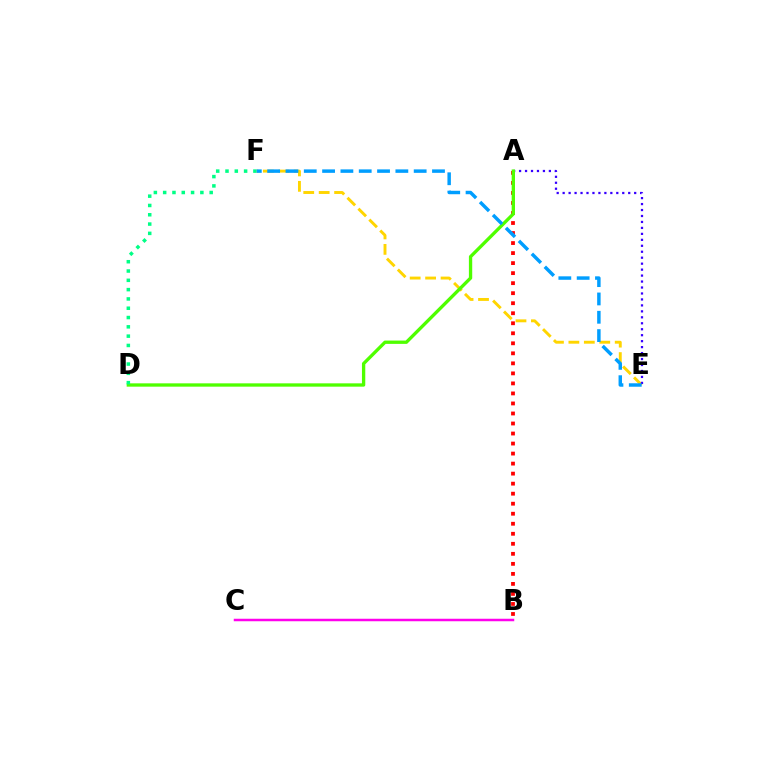{('E', 'F'): [{'color': '#ffd500', 'line_style': 'dashed', 'thickness': 2.1}, {'color': '#009eff', 'line_style': 'dashed', 'thickness': 2.49}], ('B', 'C'): [{'color': '#ff00ed', 'line_style': 'solid', 'thickness': 1.8}], ('A', 'E'): [{'color': '#3700ff', 'line_style': 'dotted', 'thickness': 1.62}], ('A', 'B'): [{'color': '#ff0000', 'line_style': 'dotted', 'thickness': 2.72}], ('A', 'D'): [{'color': '#4fff00', 'line_style': 'solid', 'thickness': 2.39}], ('D', 'F'): [{'color': '#00ff86', 'line_style': 'dotted', 'thickness': 2.53}]}